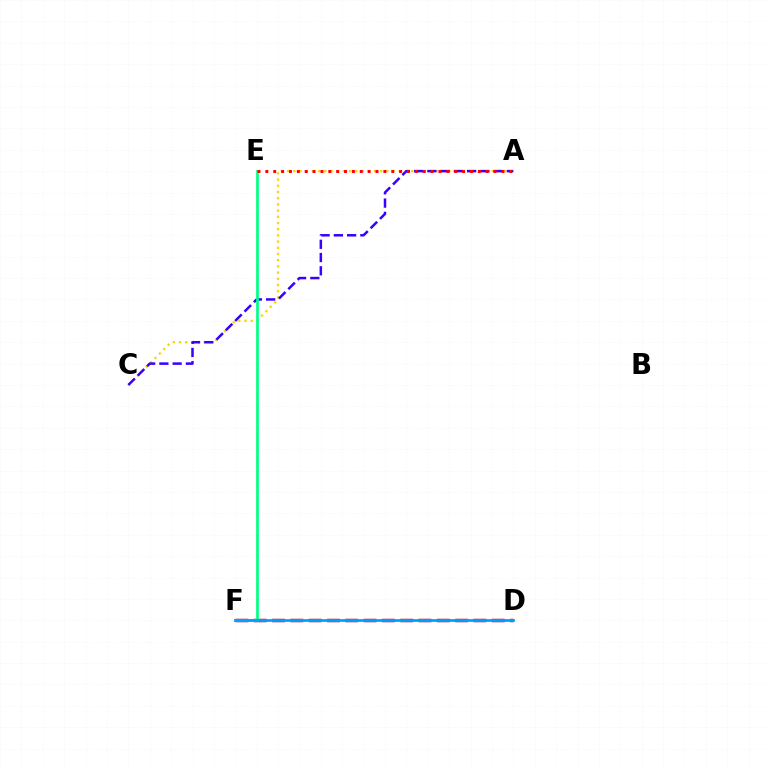{('D', 'F'): [{'color': '#4fff00', 'line_style': 'dashed', 'thickness': 2.48}, {'color': '#ff00ed', 'line_style': 'dashed', 'thickness': 2.49}, {'color': '#009eff', 'line_style': 'solid', 'thickness': 1.95}], ('A', 'C'): [{'color': '#ffd500', 'line_style': 'dotted', 'thickness': 1.68}, {'color': '#3700ff', 'line_style': 'dashed', 'thickness': 1.8}], ('E', 'F'): [{'color': '#00ff86', 'line_style': 'solid', 'thickness': 1.95}], ('A', 'E'): [{'color': '#ff0000', 'line_style': 'dotted', 'thickness': 2.14}]}